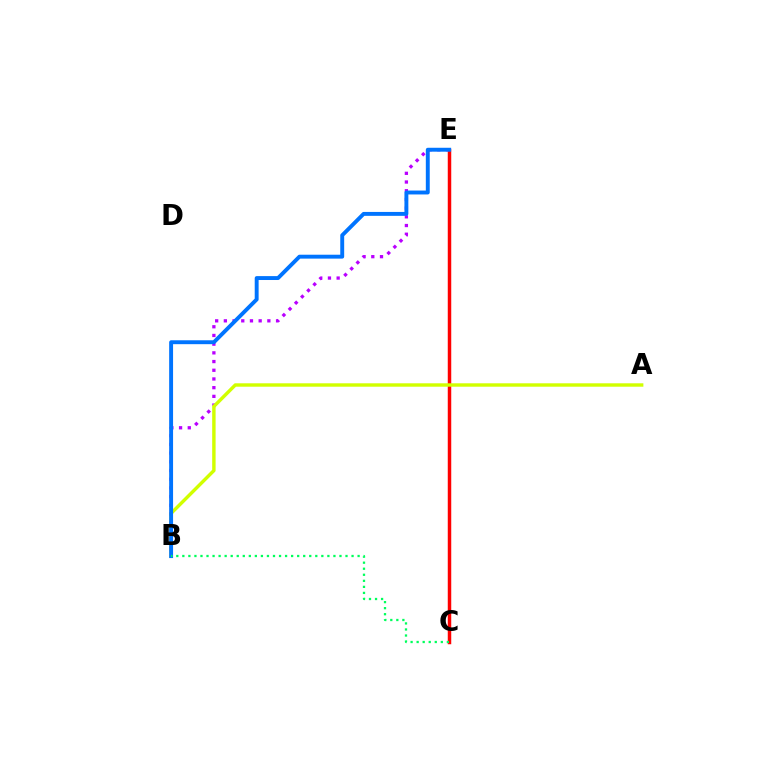{('C', 'E'): [{'color': '#ff0000', 'line_style': 'solid', 'thickness': 2.5}], ('B', 'E'): [{'color': '#b900ff', 'line_style': 'dotted', 'thickness': 2.36}, {'color': '#0074ff', 'line_style': 'solid', 'thickness': 2.81}], ('A', 'B'): [{'color': '#d1ff00', 'line_style': 'solid', 'thickness': 2.46}], ('B', 'C'): [{'color': '#00ff5c', 'line_style': 'dotted', 'thickness': 1.64}]}